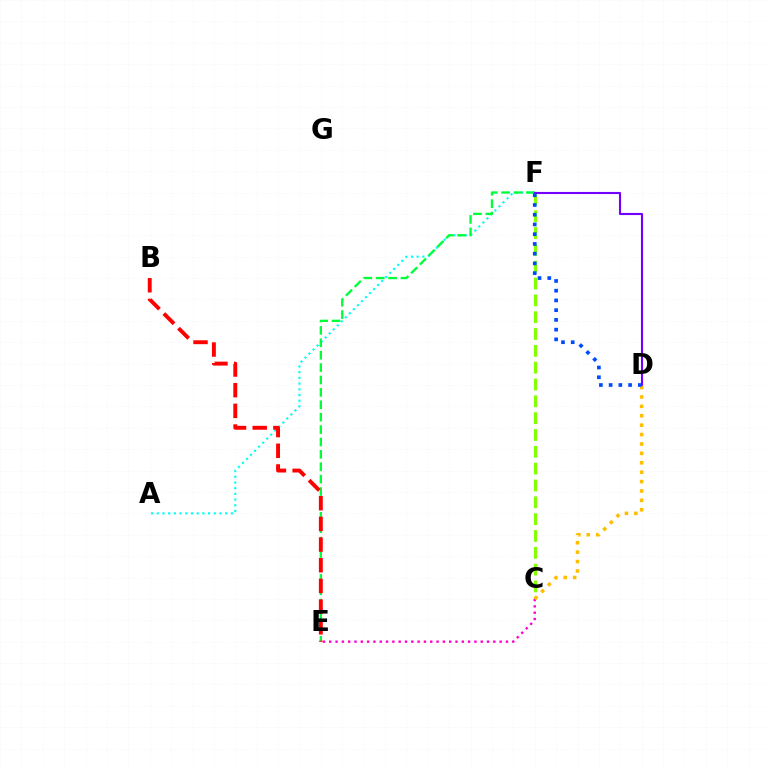{('C', 'F'): [{'color': '#84ff00', 'line_style': 'dashed', 'thickness': 2.29}], ('A', 'F'): [{'color': '#00fff6', 'line_style': 'dotted', 'thickness': 1.55}], ('E', 'F'): [{'color': '#00ff39', 'line_style': 'dashed', 'thickness': 1.68}], ('B', 'E'): [{'color': '#ff0000', 'line_style': 'dashed', 'thickness': 2.81}], ('D', 'F'): [{'color': '#7200ff', 'line_style': 'solid', 'thickness': 1.52}, {'color': '#004bff', 'line_style': 'dotted', 'thickness': 2.65}], ('C', 'E'): [{'color': '#ff00cf', 'line_style': 'dotted', 'thickness': 1.71}], ('C', 'D'): [{'color': '#ffbd00', 'line_style': 'dotted', 'thickness': 2.55}]}